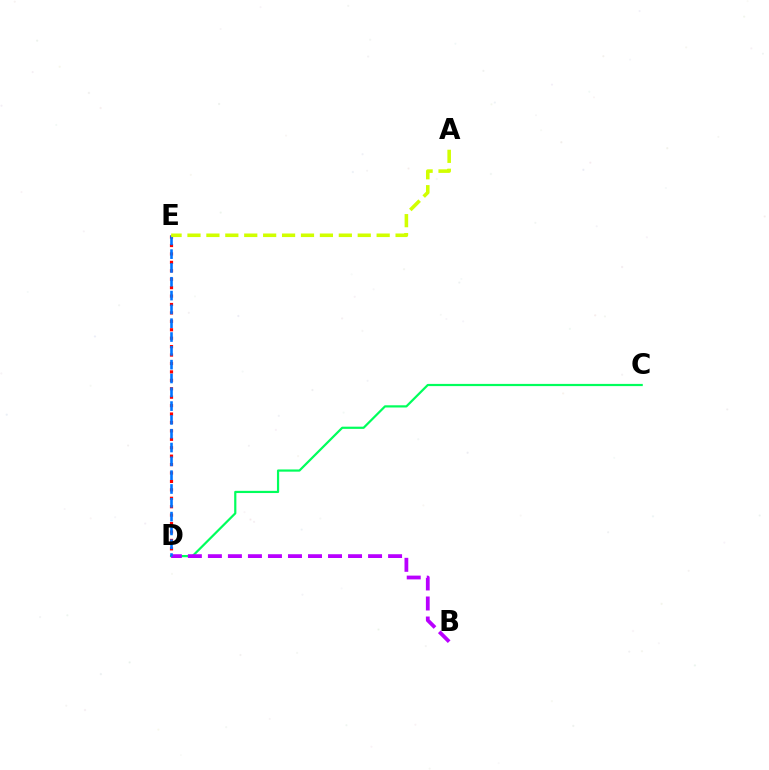{('D', 'E'): [{'color': '#ff0000', 'line_style': 'dotted', 'thickness': 2.29}, {'color': '#0074ff', 'line_style': 'dashed', 'thickness': 1.88}], ('C', 'D'): [{'color': '#00ff5c', 'line_style': 'solid', 'thickness': 1.59}], ('B', 'D'): [{'color': '#b900ff', 'line_style': 'dashed', 'thickness': 2.72}], ('A', 'E'): [{'color': '#d1ff00', 'line_style': 'dashed', 'thickness': 2.57}]}